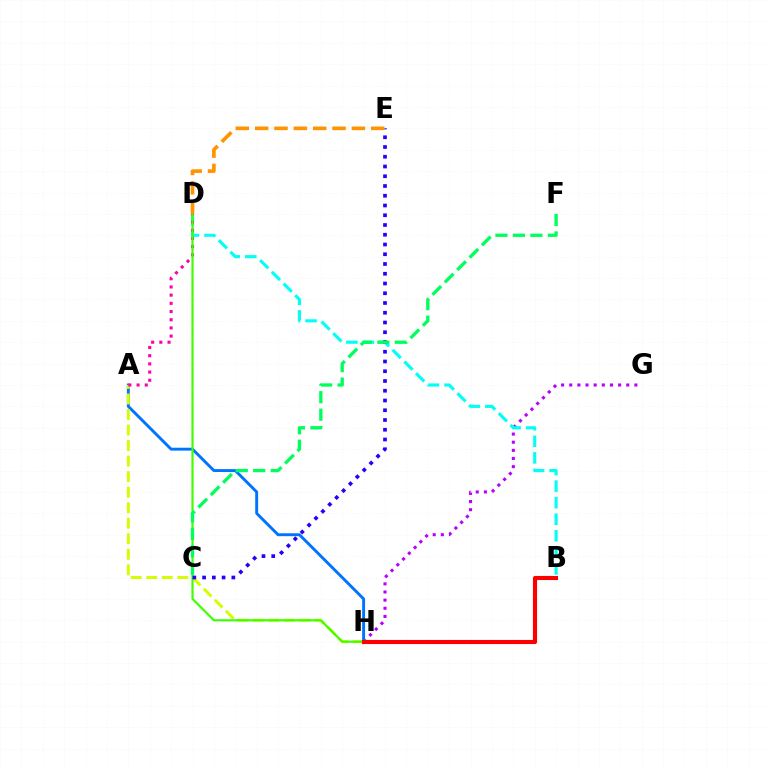{('G', 'H'): [{'color': '#b900ff', 'line_style': 'dotted', 'thickness': 2.21}], ('A', 'H'): [{'color': '#0074ff', 'line_style': 'solid', 'thickness': 2.09}, {'color': '#d1ff00', 'line_style': 'dashed', 'thickness': 2.11}], ('B', 'D'): [{'color': '#00fff6', 'line_style': 'dashed', 'thickness': 2.25}], ('A', 'D'): [{'color': '#ff00ac', 'line_style': 'dotted', 'thickness': 2.23}], ('D', 'H'): [{'color': '#3dff00', 'line_style': 'solid', 'thickness': 1.56}], ('C', 'E'): [{'color': '#2500ff', 'line_style': 'dotted', 'thickness': 2.65}], ('B', 'H'): [{'color': '#ff0000', 'line_style': 'solid', 'thickness': 2.97}], ('C', 'F'): [{'color': '#00ff5c', 'line_style': 'dashed', 'thickness': 2.38}], ('D', 'E'): [{'color': '#ff9400', 'line_style': 'dashed', 'thickness': 2.63}]}